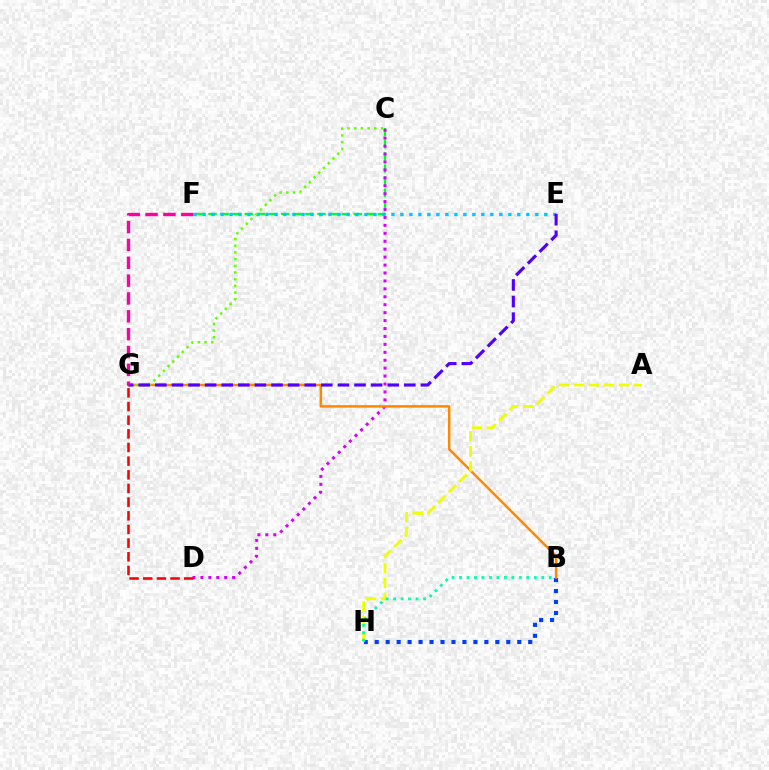{('B', 'H'): [{'color': '#003fff', 'line_style': 'dotted', 'thickness': 2.98}, {'color': '#00ffaf', 'line_style': 'dotted', 'thickness': 2.03}], ('C', 'F'): [{'color': '#00ff27', 'line_style': 'dashed', 'thickness': 1.64}], ('C', 'D'): [{'color': '#d600ff', 'line_style': 'dotted', 'thickness': 2.15}], ('B', 'G'): [{'color': '#ff8800', 'line_style': 'solid', 'thickness': 1.8}], ('D', 'G'): [{'color': '#ff0000', 'line_style': 'dashed', 'thickness': 1.86}], ('A', 'H'): [{'color': '#eeff00', 'line_style': 'dashed', 'thickness': 2.03}], ('E', 'F'): [{'color': '#00c7ff', 'line_style': 'dotted', 'thickness': 2.44}], ('C', 'G'): [{'color': '#66ff00', 'line_style': 'dotted', 'thickness': 1.82}], ('E', 'G'): [{'color': '#4f00ff', 'line_style': 'dashed', 'thickness': 2.25}], ('F', 'G'): [{'color': '#ff00a0', 'line_style': 'dashed', 'thickness': 2.42}]}